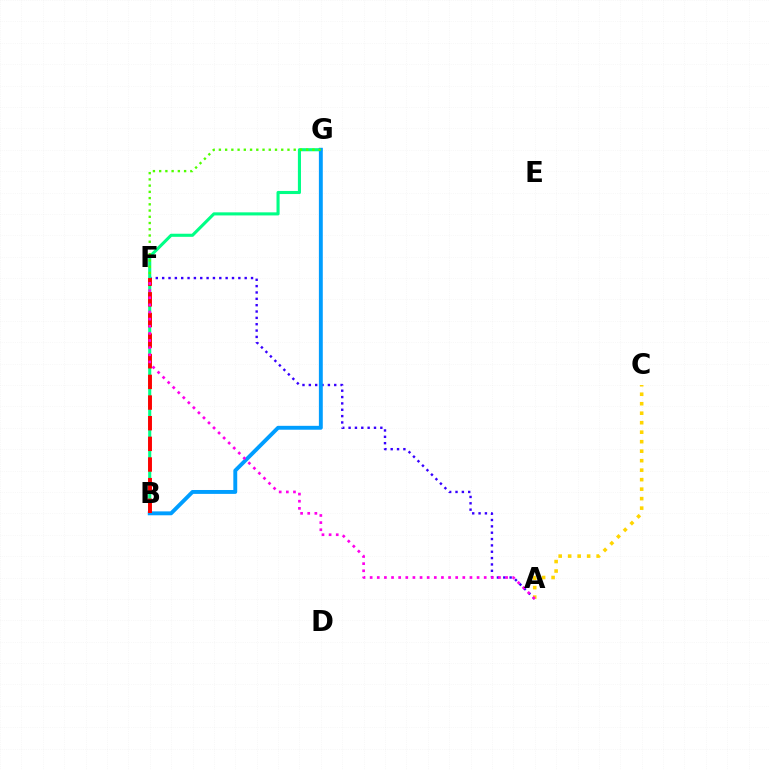{('A', 'F'): [{'color': '#3700ff', 'line_style': 'dotted', 'thickness': 1.73}, {'color': '#ff00ed', 'line_style': 'dotted', 'thickness': 1.94}], ('B', 'G'): [{'color': '#00ff86', 'line_style': 'solid', 'thickness': 2.23}, {'color': '#009eff', 'line_style': 'solid', 'thickness': 2.8}], ('A', 'C'): [{'color': '#ffd500', 'line_style': 'dotted', 'thickness': 2.58}], ('B', 'F'): [{'color': '#ff0000', 'line_style': 'dashed', 'thickness': 2.8}], ('F', 'G'): [{'color': '#4fff00', 'line_style': 'dotted', 'thickness': 1.69}]}